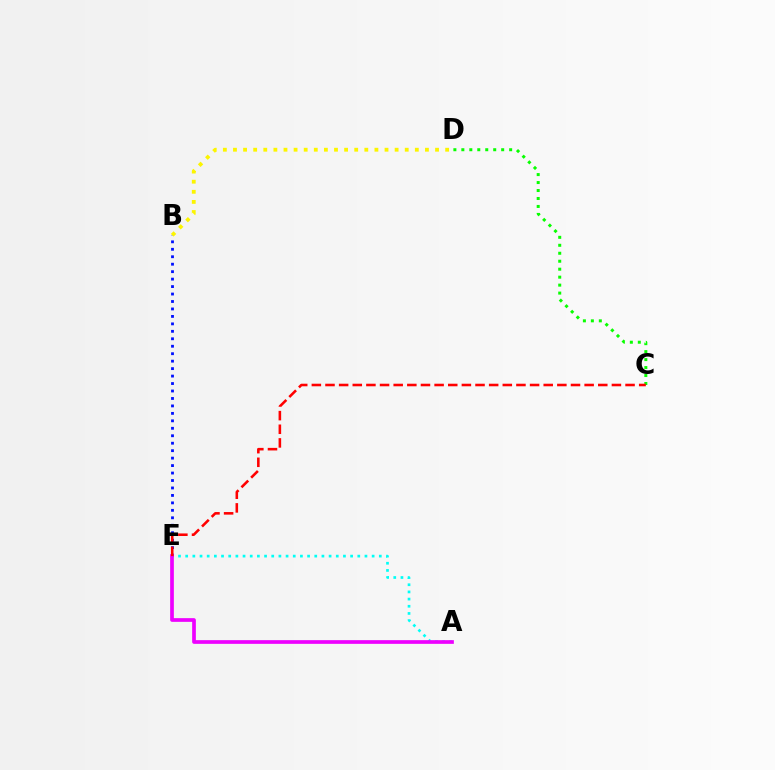{('A', 'E'): [{'color': '#00fff6', 'line_style': 'dotted', 'thickness': 1.95}, {'color': '#ee00ff', 'line_style': 'solid', 'thickness': 2.66}], ('C', 'D'): [{'color': '#08ff00', 'line_style': 'dotted', 'thickness': 2.16}], ('B', 'E'): [{'color': '#0010ff', 'line_style': 'dotted', 'thickness': 2.03}], ('C', 'E'): [{'color': '#ff0000', 'line_style': 'dashed', 'thickness': 1.85}], ('B', 'D'): [{'color': '#fcf500', 'line_style': 'dotted', 'thickness': 2.75}]}